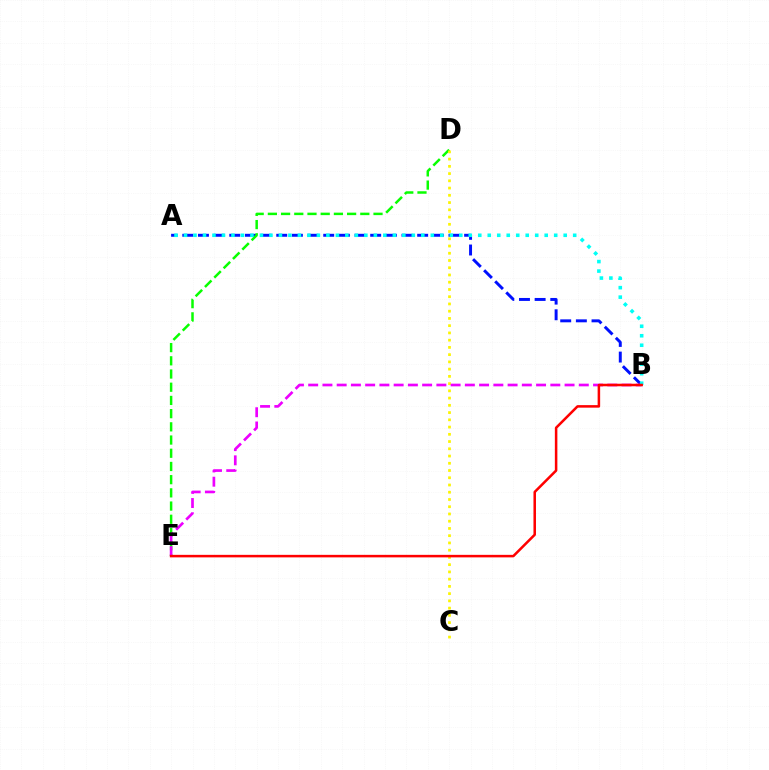{('A', 'B'): [{'color': '#0010ff', 'line_style': 'dashed', 'thickness': 2.13}, {'color': '#00fff6', 'line_style': 'dotted', 'thickness': 2.58}], ('D', 'E'): [{'color': '#08ff00', 'line_style': 'dashed', 'thickness': 1.79}], ('C', 'D'): [{'color': '#fcf500', 'line_style': 'dotted', 'thickness': 1.97}], ('B', 'E'): [{'color': '#ee00ff', 'line_style': 'dashed', 'thickness': 1.93}, {'color': '#ff0000', 'line_style': 'solid', 'thickness': 1.82}]}